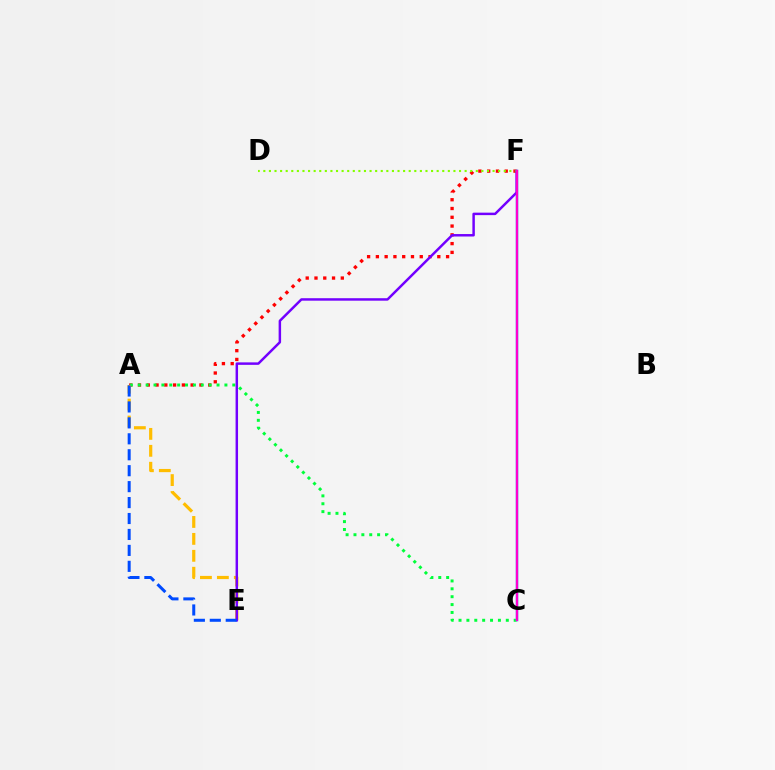{('A', 'F'): [{'color': '#ff0000', 'line_style': 'dotted', 'thickness': 2.38}], ('A', 'C'): [{'color': '#00ff39', 'line_style': 'dotted', 'thickness': 2.14}], ('C', 'F'): [{'color': '#00fff6', 'line_style': 'solid', 'thickness': 1.79}, {'color': '#ff00cf', 'line_style': 'solid', 'thickness': 1.73}], ('A', 'E'): [{'color': '#ffbd00', 'line_style': 'dashed', 'thickness': 2.3}, {'color': '#004bff', 'line_style': 'dashed', 'thickness': 2.17}], ('D', 'F'): [{'color': '#84ff00', 'line_style': 'dotted', 'thickness': 1.52}], ('E', 'F'): [{'color': '#7200ff', 'line_style': 'solid', 'thickness': 1.78}]}